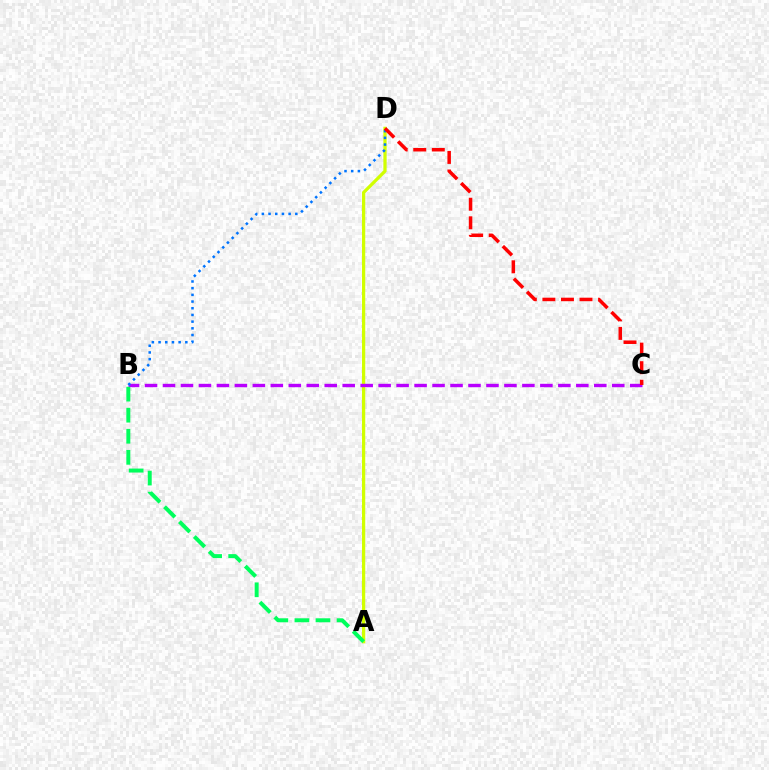{('A', 'D'): [{'color': '#d1ff00', 'line_style': 'solid', 'thickness': 2.33}], ('B', 'C'): [{'color': '#b900ff', 'line_style': 'dashed', 'thickness': 2.44}], ('B', 'D'): [{'color': '#0074ff', 'line_style': 'dotted', 'thickness': 1.82}], ('A', 'B'): [{'color': '#00ff5c', 'line_style': 'dashed', 'thickness': 2.86}], ('C', 'D'): [{'color': '#ff0000', 'line_style': 'dashed', 'thickness': 2.52}]}